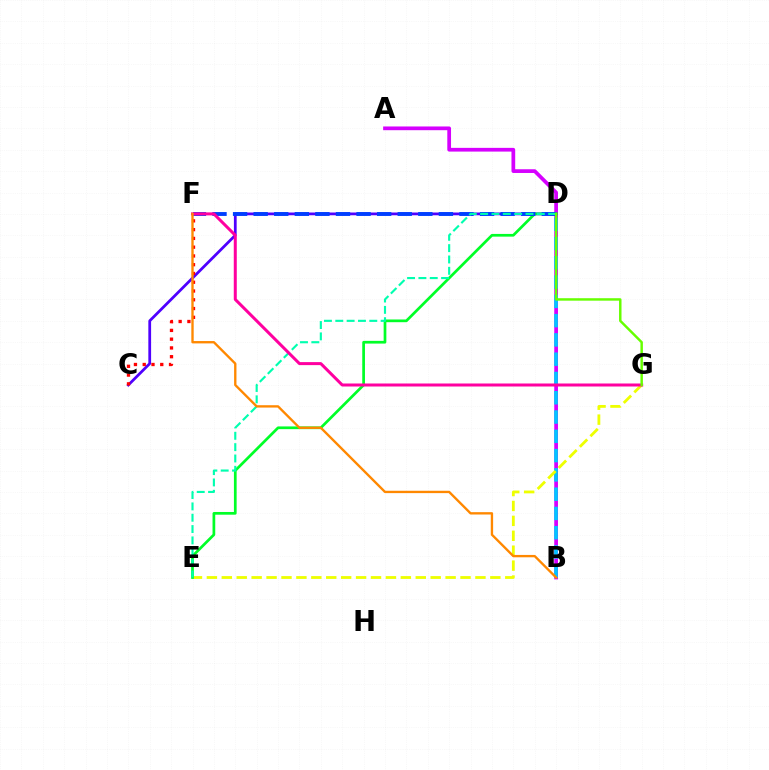{('A', 'B'): [{'color': '#d600ff', 'line_style': 'solid', 'thickness': 2.68}], ('B', 'D'): [{'color': '#00c7ff', 'line_style': 'dashed', 'thickness': 2.62}], ('C', 'D'): [{'color': '#4f00ff', 'line_style': 'solid', 'thickness': 1.99}], ('E', 'G'): [{'color': '#eeff00', 'line_style': 'dashed', 'thickness': 2.03}], ('D', 'E'): [{'color': '#00ff27', 'line_style': 'solid', 'thickness': 1.95}, {'color': '#00ffaf', 'line_style': 'dashed', 'thickness': 1.54}], ('C', 'F'): [{'color': '#ff0000', 'line_style': 'dotted', 'thickness': 2.38}], ('D', 'F'): [{'color': '#003fff', 'line_style': 'dashed', 'thickness': 2.8}], ('F', 'G'): [{'color': '#ff00a0', 'line_style': 'solid', 'thickness': 2.17}], ('B', 'F'): [{'color': '#ff8800', 'line_style': 'solid', 'thickness': 1.69}], ('D', 'G'): [{'color': '#66ff00', 'line_style': 'solid', 'thickness': 1.77}]}